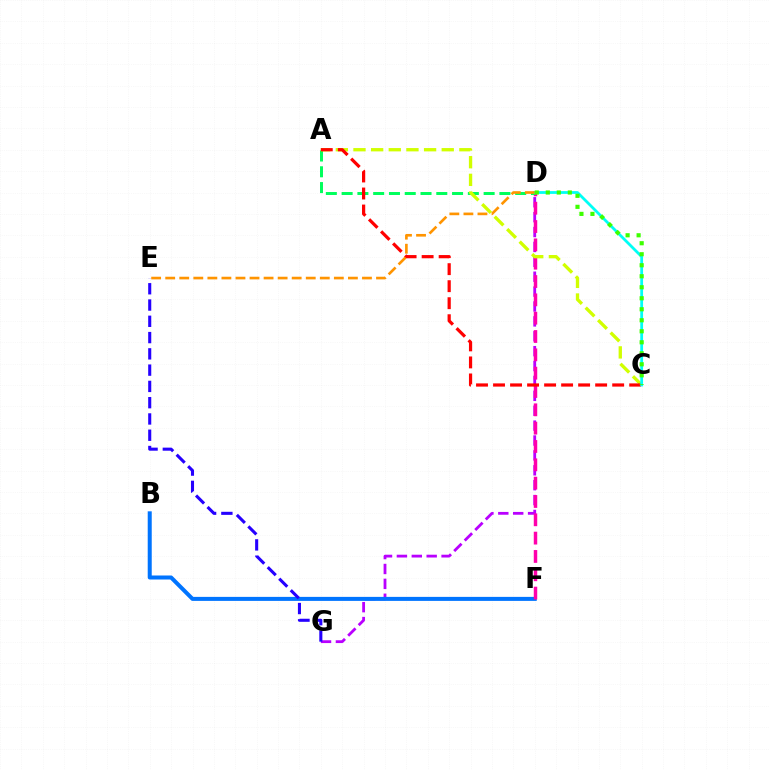{('D', 'G'): [{'color': '#b900ff', 'line_style': 'dashed', 'thickness': 2.02}], ('B', 'F'): [{'color': '#0074ff', 'line_style': 'solid', 'thickness': 2.89}], ('D', 'F'): [{'color': '#ff00ac', 'line_style': 'dashed', 'thickness': 2.49}], ('A', 'D'): [{'color': '#00ff5c', 'line_style': 'dashed', 'thickness': 2.14}], ('A', 'C'): [{'color': '#d1ff00', 'line_style': 'dashed', 'thickness': 2.4}, {'color': '#ff0000', 'line_style': 'dashed', 'thickness': 2.31}], ('E', 'G'): [{'color': '#2500ff', 'line_style': 'dashed', 'thickness': 2.21}], ('C', 'D'): [{'color': '#00fff6', 'line_style': 'solid', 'thickness': 2.01}, {'color': '#3dff00', 'line_style': 'dotted', 'thickness': 2.99}], ('D', 'E'): [{'color': '#ff9400', 'line_style': 'dashed', 'thickness': 1.91}]}